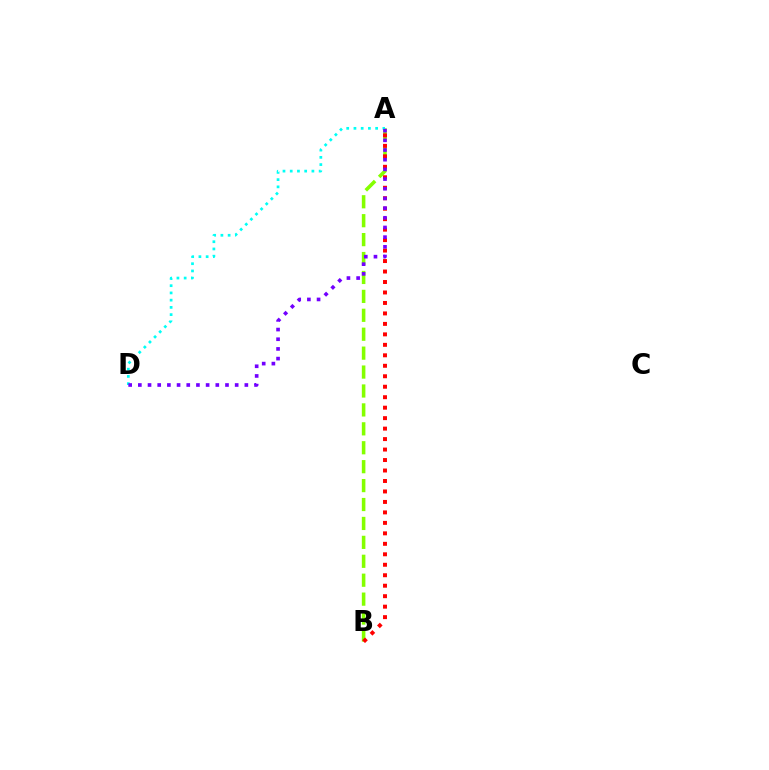{('A', 'B'): [{'color': '#84ff00', 'line_style': 'dashed', 'thickness': 2.57}, {'color': '#ff0000', 'line_style': 'dotted', 'thickness': 2.85}], ('A', 'D'): [{'color': '#00fff6', 'line_style': 'dotted', 'thickness': 1.96}, {'color': '#7200ff', 'line_style': 'dotted', 'thickness': 2.63}]}